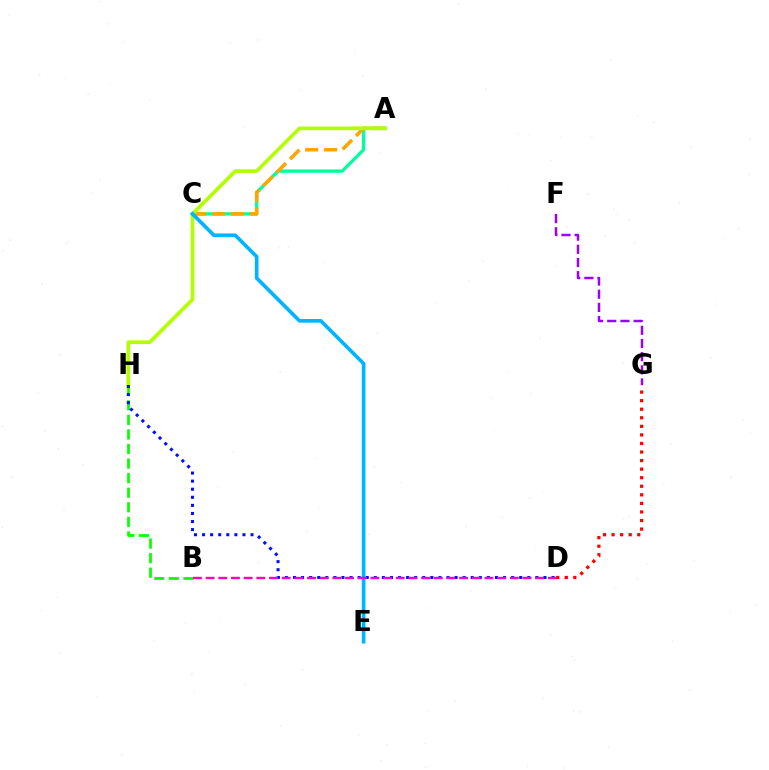{('B', 'H'): [{'color': '#08ff00', 'line_style': 'dashed', 'thickness': 1.98}], ('A', 'C'): [{'color': '#00ff9d', 'line_style': 'solid', 'thickness': 2.37}, {'color': '#ffa500', 'line_style': 'dashed', 'thickness': 2.57}], ('A', 'H'): [{'color': '#b3ff00', 'line_style': 'solid', 'thickness': 2.65}], ('D', 'G'): [{'color': '#ff0000', 'line_style': 'dotted', 'thickness': 2.33}], ('C', 'E'): [{'color': '#00b5ff', 'line_style': 'solid', 'thickness': 2.64}], ('D', 'H'): [{'color': '#0010ff', 'line_style': 'dotted', 'thickness': 2.2}], ('B', 'D'): [{'color': '#ff00bd', 'line_style': 'dashed', 'thickness': 1.72}], ('F', 'G'): [{'color': '#9b00ff', 'line_style': 'dashed', 'thickness': 1.79}]}